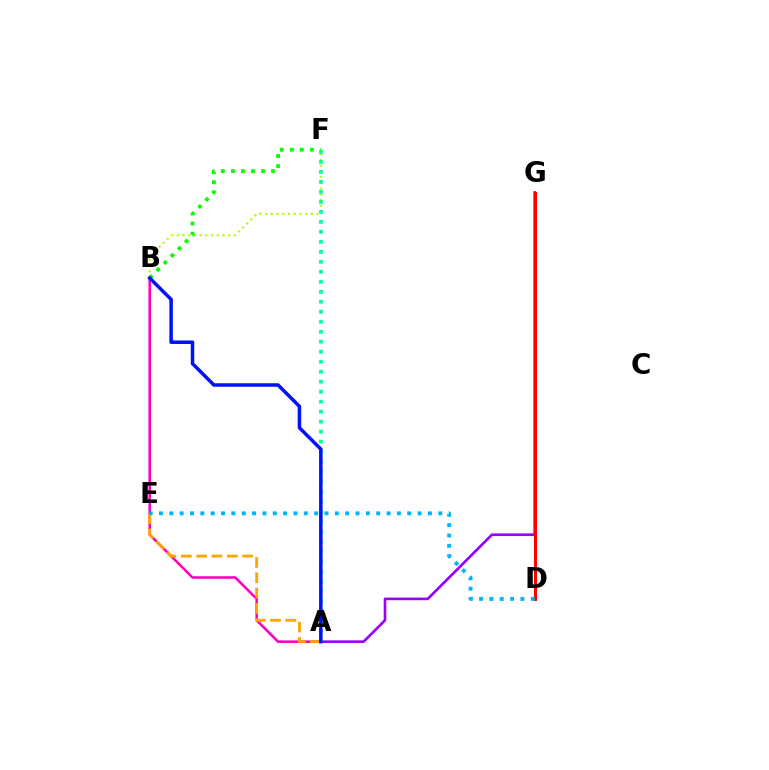{('A', 'G'): [{'color': '#9b00ff', 'line_style': 'solid', 'thickness': 1.91}], ('D', 'G'): [{'color': '#ff0000', 'line_style': 'solid', 'thickness': 2.2}], ('A', 'B'): [{'color': '#ff00bd', 'line_style': 'solid', 'thickness': 1.84}, {'color': '#0010ff', 'line_style': 'solid', 'thickness': 2.52}], ('A', 'E'): [{'color': '#ffa500', 'line_style': 'dashed', 'thickness': 2.08}], ('B', 'F'): [{'color': '#b3ff00', 'line_style': 'dotted', 'thickness': 1.55}, {'color': '#08ff00', 'line_style': 'dotted', 'thickness': 2.73}], ('D', 'E'): [{'color': '#00b5ff', 'line_style': 'dotted', 'thickness': 2.81}], ('A', 'F'): [{'color': '#00ff9d', 'line_style': 'dotted', 'thickness': 2.71}]}